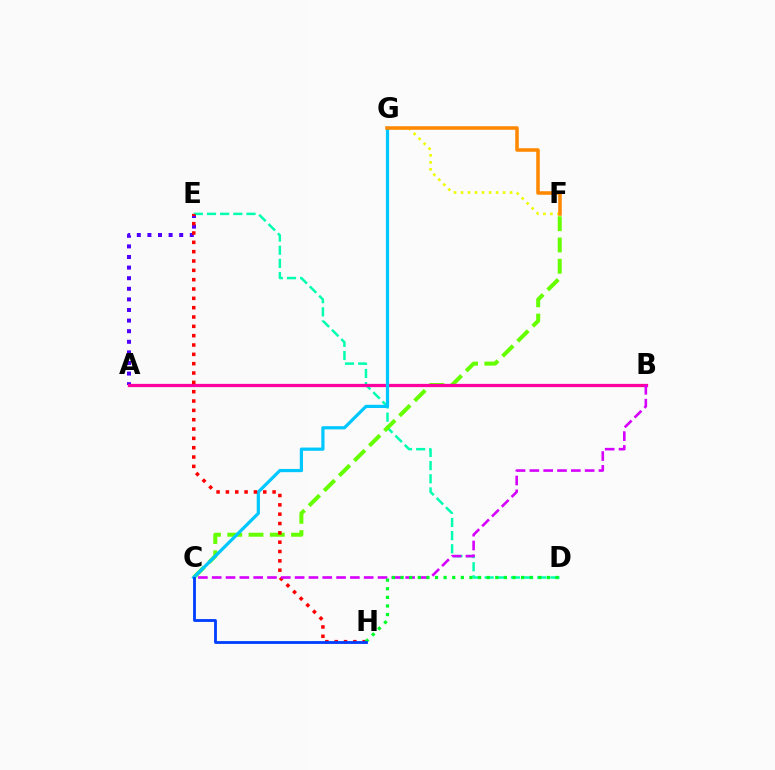{('F', 'G'): [{'color': '#eeff00', 'line_style': 'dotted', 'thickness': 1.9}, {'color': '#ff8800', 'line_style': 'solid', 'thickness': 2.55}], ('A', 'E'): [{'color': '#4f00ff', 'line_style': 'dotted', 'thickness': 2.88}], ('D', 'E'): [{'color': '#00ffaf', 'line_style': 'dashed', 'thickness': 1.79}], ('C', 'F'): [{'color': '#66ff00', 'line_style': 'dashed', 'thickness': 2.89}], ('A', 'B'): [{'color': '#ff00a0', 'line_style': 'solid', 'thickness': 2.34}], ('C', 'G'): [{'color': '#00c7ff', 'line_style': 'solid', 'thickness': 2.31}], ('E', 'H'): [{'color': '#ff0000', 'line_style': 'dotted', 'thickness': 2.54}], ('B', 'C'): [{'color': '#d600ff', 'line_style': 'dashed', 'thickness': 1.88}], ('D', 'H'): [{'color': '#00ff27', 'line_style': 'dotted', 'thickness': 2.34}], ('C', 'H'): [{'color': '#003fff', 'line_style': 'solid', 'thickness': 2.03}]}